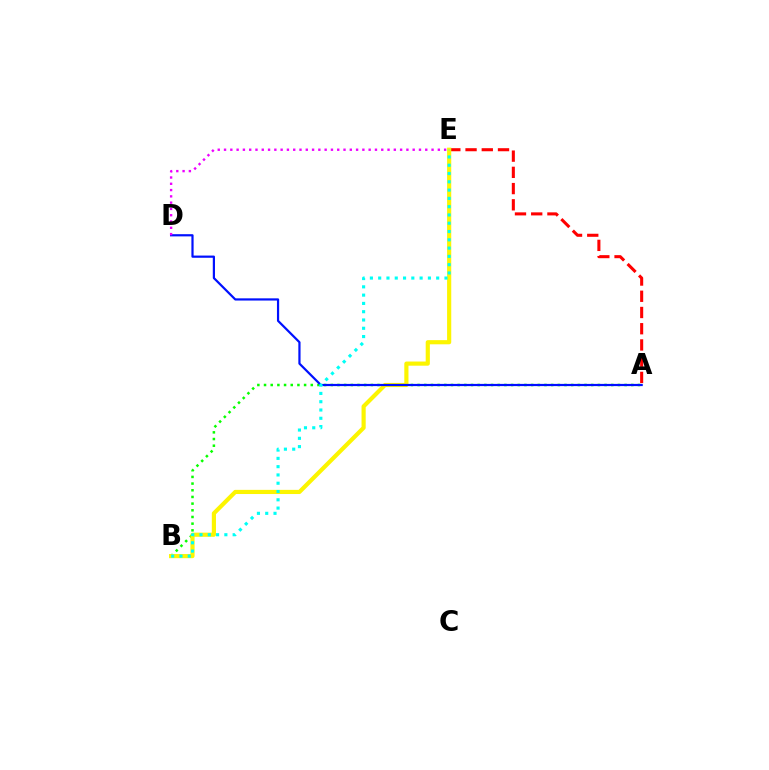{('A', 'B'): [{'color': '#08ff00', 'line_style': 'dotted', 'thickness': 1.81}], ('A', 'E'): [{'color': '#ff0000', 'line_style': 'dashed', 'thickness': 2.2}], ('B', 'E'): [{'color': '#fcf500', 'line_style': 'solid', 'thickness': 2.99}, {'color': '#00fff6', 'line_style': 'dotted', 'thickness': 2.25}], ('A', 'D'): [{'color': '#0010ff', 'line_style': 'solid', 'thickness': 1.59}], ('D', 'E'): [{'color': '#ee00ff', 'line_style': 'dotted', 'thickness': 1.71}]}